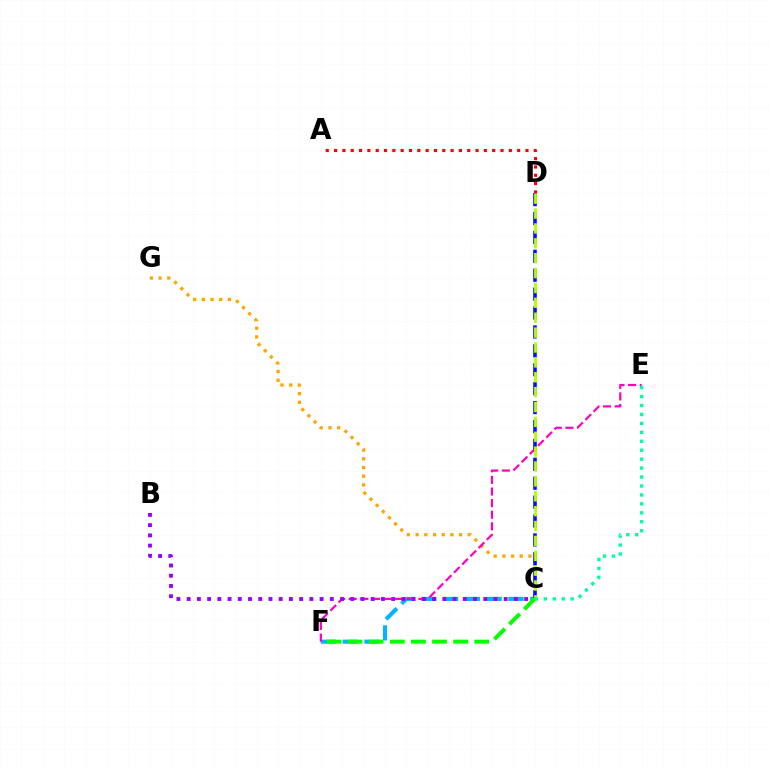{('C', 'G'): [{'color': '#ffa500', 'line_style': 'dotted', 'thickness': 2.36}], ('C', 'F'): [{'color': '#00b5ff', 'line_style': 'dashed', 'thickness': 2.96}, {'color': '#08ff00', 'line_style': 'dashed', 'thickness': 2.87}], ('C', 'D'): [{'color': '#0010ff', 'line_style': 'dashed', 'thickness': 2.57}, {'color': '#b3ff00', 'line_style': 'dashed', 'thickness': 2.02}], ('E', 'F'): [{'color': '#ff00bd', 'line_style': 'dashed', 'thickness': 1.58}], ('B', 'C'): [{'color': '#9b00ff', 'line_style': 'dotted', 'thickness': 2.78}], ('A', 'D'): [{'color': '#ff0000', 'line_style': 'dotted', 'thickness': 2.26}], ('C', 'E'): [{'color': '#00ff9d', 'line_style': 'dotted', 'thickness': 2.43}]}